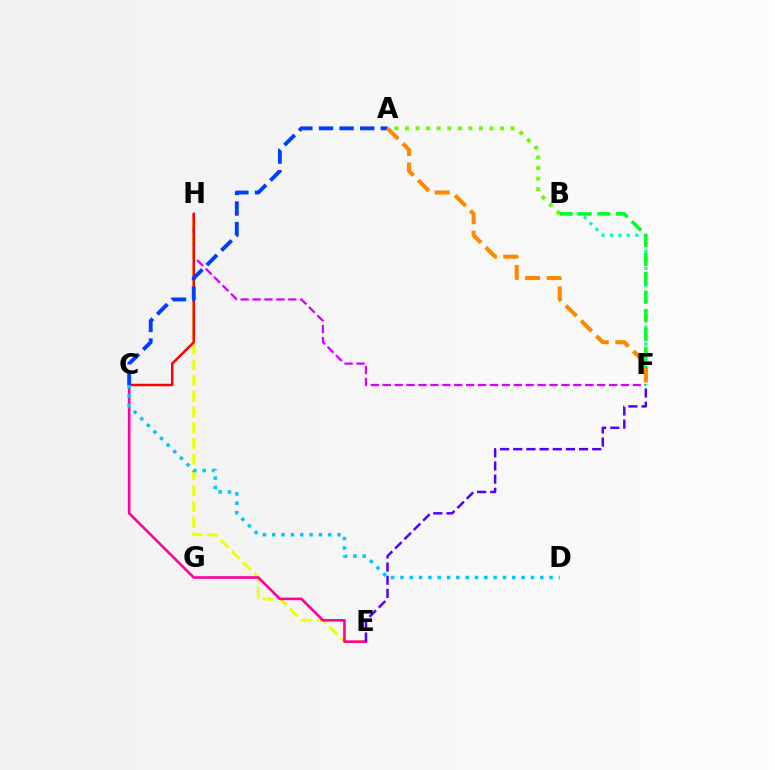{('A', 'B'): [{'color': '#66ff00', 'line_style': 'dotted', 'thickness': 2.87}], ('F', 'H'): [{'color': '#d600ff', 'line_style': 'dashed', 'thickness': 1.62}], ('E', 'H'): [{'color': '#eeff00', 'line_style': 'dashed', 'thickness': 2.14}], ('B', 'F'): [{'color': '#00ffaf', 'line_style': 'dotted', 'thickness': 2.29}, {'color': '#00ff27', 'line_style': 'dashed', 'thickness': 2.55}], ('C', 'E'): [{'color': '#ff00a0', 'line_style': 'solid', 'thickness': 1.89}], ('C', 'H'): [{'color': '#ff0000', 'line_style': 'solid', 'thickness': 1.78}], ('A', 'C'): [{'color': '#003fff', 'line_style': 'dashed', 'thickness': 2.8}], ('C', 'D'): [{'color': '#00c7ff', 'line_style': 'dotted', 'thickness': 2.53}], ('A', 'F'): [{'color': '#ff8800', 'line_style': 'dashed', 'thickness': 2.93}], ('E', 'F'): [{'color': '#4f00ff', 'line_style': 'dashed', 'thickness': 1.79}]}